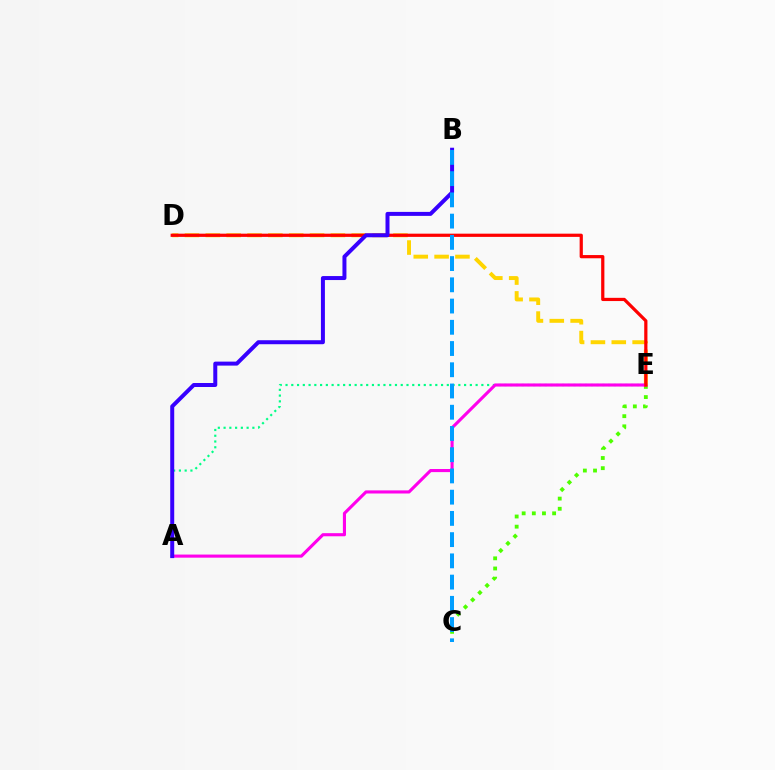{('C', 'E'): [{'color': '#4fff00', 'line_style': 'dotted', 'thickness': 2.76}], ('A', 'E'): [{'color': '#00ff86', 'line_style': 'dotted', 'thickness': 1.56}, {'color': '#ff00ed', 'line_style': 'solid', 'thickness': 2.24}], ('D', 'E'): [{'color': '#ffd500', 'line_style': 'dashed', 'thickness': 2.83}, {'color': '#ff0000', 'line_style': 'solid', 'thickness': 2.32}], ('A', 'B'): [{'color': '#3700ff', 'line_style': 'solid', 'thickness': 2.87}], ('B', 'C'): [{'color': '#009eff', 'line_style': 'dashed', 'thickness': 2.88}]}